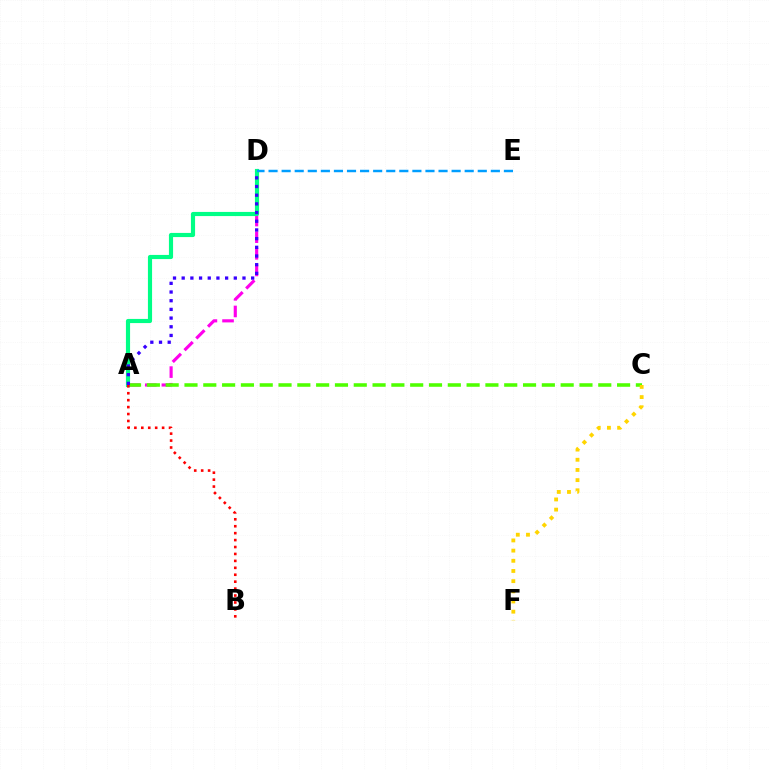{('A', 'D'): [{'color': '#ff00ed', 'line_style': 'dashed', 'thickness': 2.26}, {'color': '#00ff86', 'line_style': 'solid', 'thickness': 2.99}, {'color': '#3700ff', 'line_style': 'dotted', 'thickness': 2.36}], ('D', 'E'): [{'color': '#009eff', 'line_style': 'dashed', 'thickness': 1.78}], ('A', 'C'): [{'color': '#4fff00', 'line_style': 'dashed', 'thickness': 2.56}], ('A', 'B'): [{'color': '#ff0000', 'line_style': 'dotted', 'thickness': 1.88}], ('C', 'F'): [{'color': '#ffd500', 'line_style': 'dotted', 'thickness': 2.77}]}